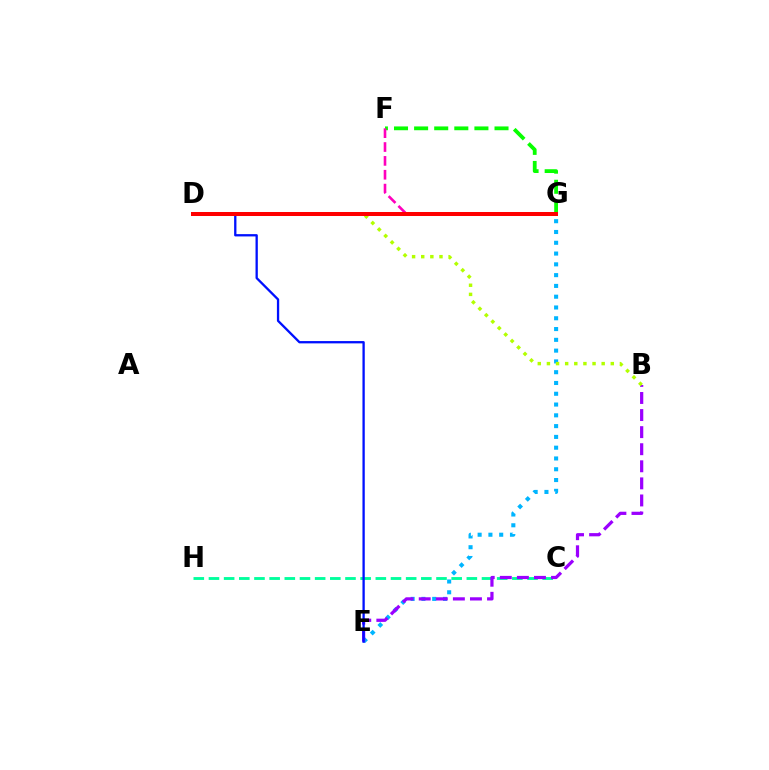{('D', 'G'): [{'color': '#ffa500', 'line_style': 'dotted', 'thickness': 1.82}, {'color': '#ff0000', 'line_style': 'solid', 'thickness': 2.89}], ('F', 'G'): [{'color': '#08ff00', 'line_style': 'dashed', 'thickness': 2.73}, {'color': '#ff00bd', 'line_style': 'dashed', 'thickness': 1.88}], ('C', 'H'): [{'color': '#00ff9d', 'line_style': 'dashed', 'thickness': 2.06}], ('E', 'G'): [{'color': '#00b5ff', 'line_style': 'dotted', 'thickness': 2.93}], ('B', 'E'): [{'color': '#9b00ff', 'line_style': 'dashed', 'thickness': 2.32}], ('D', 'E'): [{'color': '#0010ff', 'line_style': 'solid', 'thickness': 1.66}], ('B', 'D'): [{'color': '#b3ff00', 'line_style': 'dotted', 'thickness': 2.48}]}